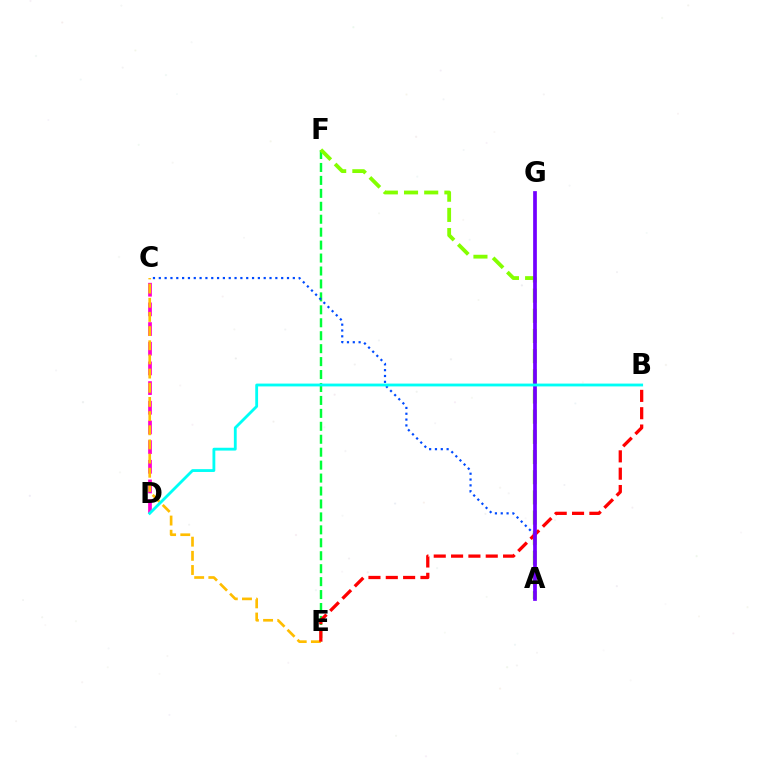{('E', 'F'): [{'color': '#00ff39', 'line_style': 'dashed', 'thickness': 1.76}], ('A', 'F'): [{'color': '#84ff00', 'line_style': 'dashed', 'thickness': 2.74}], ('C', 'D'): [{'color': '#ff00cf', 'line_style': 'dashed', 'thickness': 2.67}], ('A', 'C'): [{'color': '#004bff', 'line_style': 'dotted', 'thickness': 1.58}], ('C', 'E'): [{'color': '#ffbd00', 'line_style': 'dashed', 'thickness': 1.92}], ('B', 'E'): [{'color': '#ff0000', 'line_style': 'dashed', 'thickness': 2.36}], ('A', 'G'): [{'color': '#7200ff', 'line_style': 'solid', 'thickness': 2.67}], ('B', 'D'): [{'color': '#00fff6', 'line_style': 'solid', 'thickness': 2.03}]}